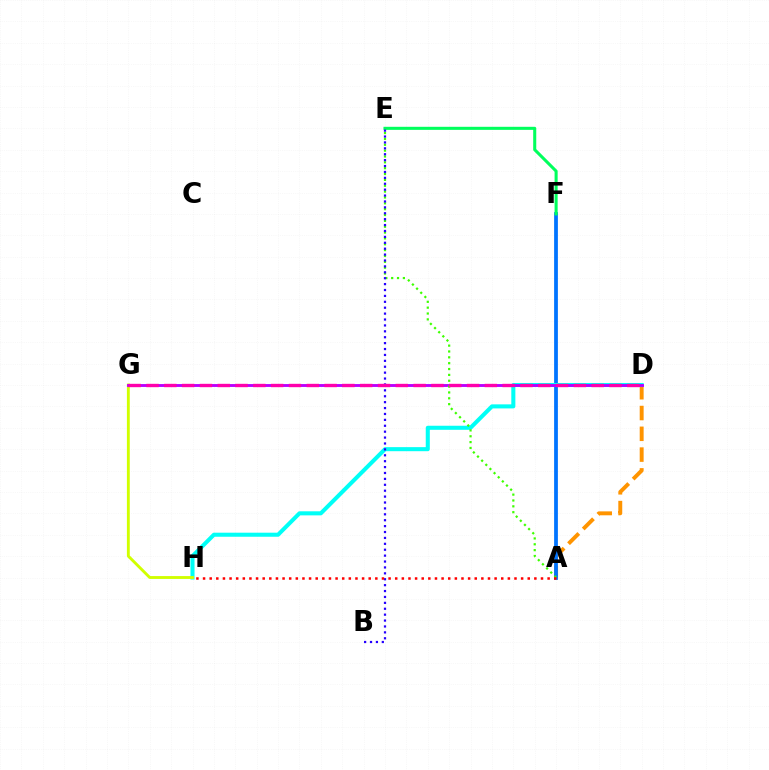{('A', 'D'): [{'color': '#ff9400', 'line_style': 'dashed', 'thickness': 2.82}], ('A', 'F'): [{'color': '#0074ff', 'line_style': 'solid', 'thickness': 2.71}], ('E', 'F'): [{'color': '#00ff5c', 'line_style': 'solid', 'thickness': 2.2}], ('D', 'H'): [{'color': '#00fff6', 'line_style': 'solid', 'thickness': 2.92}], ('G', 'H'): [{'color': '#d1ff00', 'line_style': 'solid', 'thickness': 2.07}], ('D', 'G'): [{'color': '#b900ff', 'line_style': 'solid', 'thickness': 2.07}, {'color': '#ff00ac', 'line_style': 'dashed', 'thickness': 2.42}], ('A', 'E'): [{'color': '#3dff00', 'line_style': 'dotted', 'thickness': 1.59}], ('B', 'E'): [{'color': '#2500ff', 'line_style': 'dotted', 'thickness': 1.6}], ('A', 'H'): [{'color': '#ff0000', 'line_style': 'dotted', 'thickness': 1.8}]}